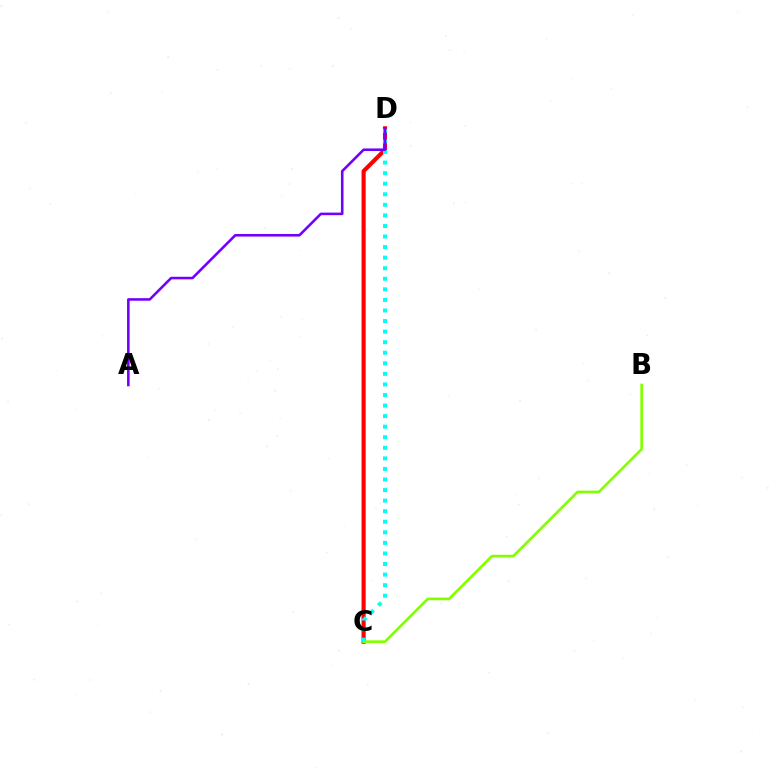{('C', 'D'): [{'color': '#ff0000', 'line_style': 'solid', 'thickness': 2.96}, {'color': '#00fff6', 'line_style': 'dotted', 'thickness': 2.87}], ('B', 'C'): [{'color': '#84ff00', 'line_style': 'solid', 'thickness': 1.93}], ('A', 'D'): [{'color': '#7200ff', 'line_style': 'solid', 'thickness': 1.86}]}